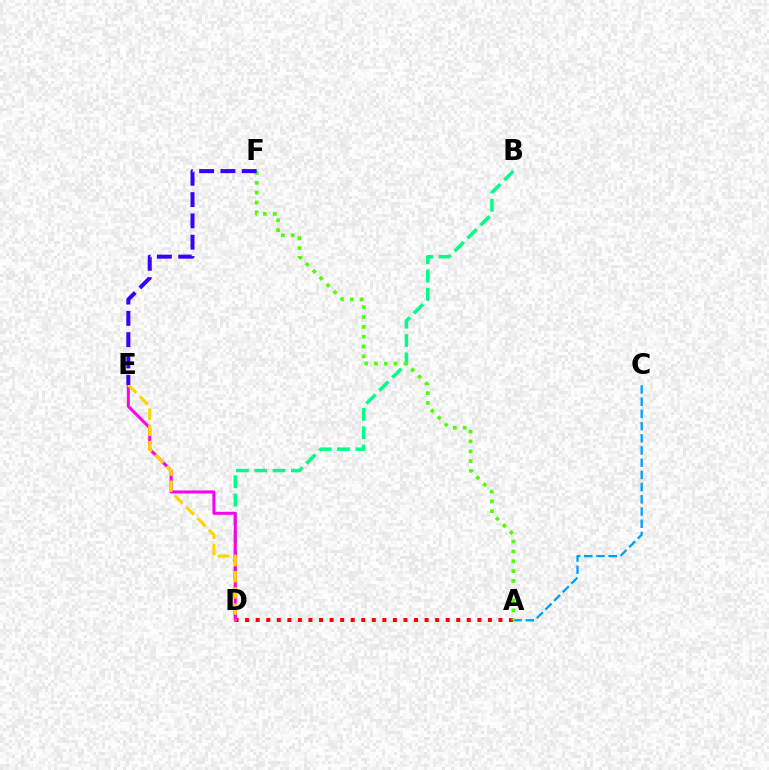{('A', 'C'): [{'color': '#009eff', 'line_style': 'dashed', 'thickness': 1.66}], ('A', 'D'): [{'color': '#ff0000', 'line_style': 'dotted', 'thickness': 2.87}], ('B', 'D'): [{'color': '#00ff86', 'line_style': 'dashed', 'thickness': 2.49}], ('A', 'F'): [{'color': '#4fff00', 'line_style': 'dotted', 'thickness': 2.67}], ('D', 'E'): [{'color': '#ff00ed', 'line_style': 'solid', 'thickness': 2.18}, {'color': '#ffd500', 'line_style': 'dashed', 'thickness': 2.2}], ('E', 'F'): [{'color': '#3700ff', 'line_style': 'dashed', 'thickness': 2.89}]}